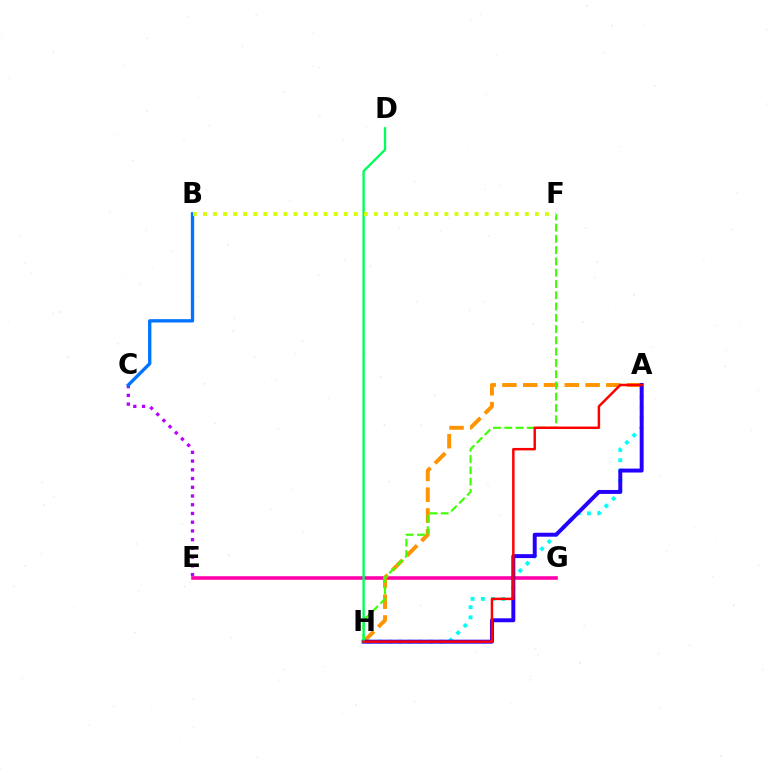{('A', 'H'): [{'color': '#00fff6', 'line_style': 'dotted', 'thickness': 2.79}, {'color': '#ff9400', 'line_style': 'dashed', 'thickness': 2.82}, {'color': '#2500ff', 'line_style': 'solid', 'thickness': 2.84}, {'color': '#ff0000', 'line_style': 'solid', 'thickness': 1.77}], ('E', 'G'): [{'color': '#ff00ac', 'line_style': 'solid', 'thickness': 2.57}], ('C', 'E'): [{'color': '#b900ff', 'line_style': 'dotted', 'thickness': 2.37}], ('B', 'C'): [{'color': '#0074ff', 'line_style': 'solid', 'thickness': 2.41}], ('F', 'H'): [{'color': '#3dff00', 'line_style': 'dashed', 'thickness': 1.53}], ('D', 'H'): [{'color': '#00ff5c', 'line_style': 'solid', 'thickness': 1.69}], ('B', 'F'): [{'color': '#d1ff00', 'line_style': 'dotted', 'thickness': 2.73}]}